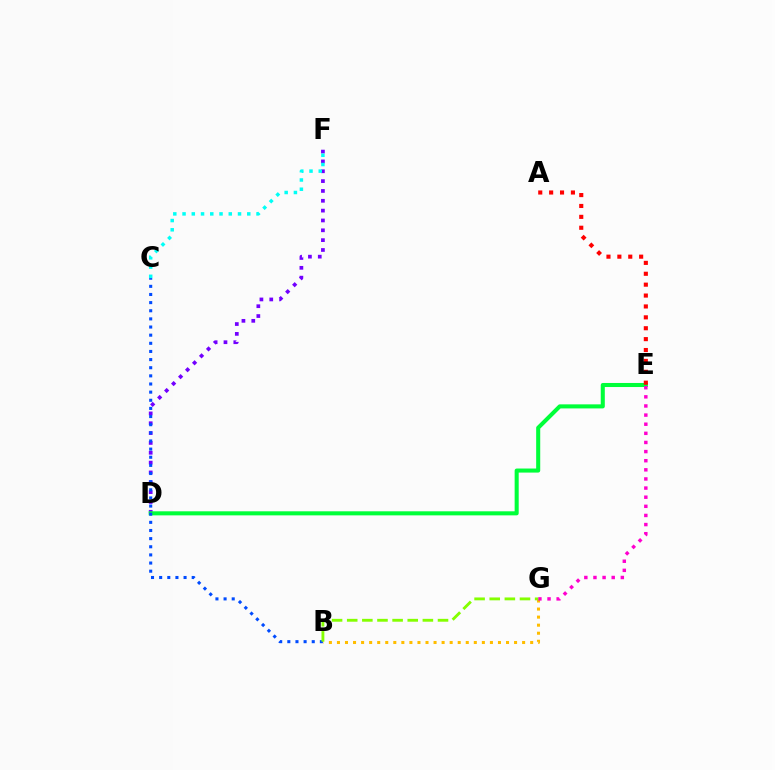{('D', 'F'): [{'color': '#7200ff', 'line_style': 'dotted', 'thickness': 2.67}], ('D', 'E'): [{'color': '#00ff39', 'line_style': 'solid', 'thickness': 2.92}], ('B', 'G'): [{'color': '#ffbd00', 'line_style': 'dotted', 'thickness': 2.19}, {'color': '#84ff00', 'line_style': 'dashed', 'thickness': 2.06}], ('B', 'C'): [{'color': '#004bff', 'line_style': 'dotted', 'thickness': 2.21}], ('E', 'G'): [{'color': '#ff00cf', 'line_style': 'dotted', 'thickness': 2.48}], ('A', 'E'): [{'color': '#ff0000', 'line_style': 'dotted', 'thickness': 2.96}], ('C', 'F'): [{'color': '#00fff6', 'line_style': 'dotted', 'thickness': 2.51}]}